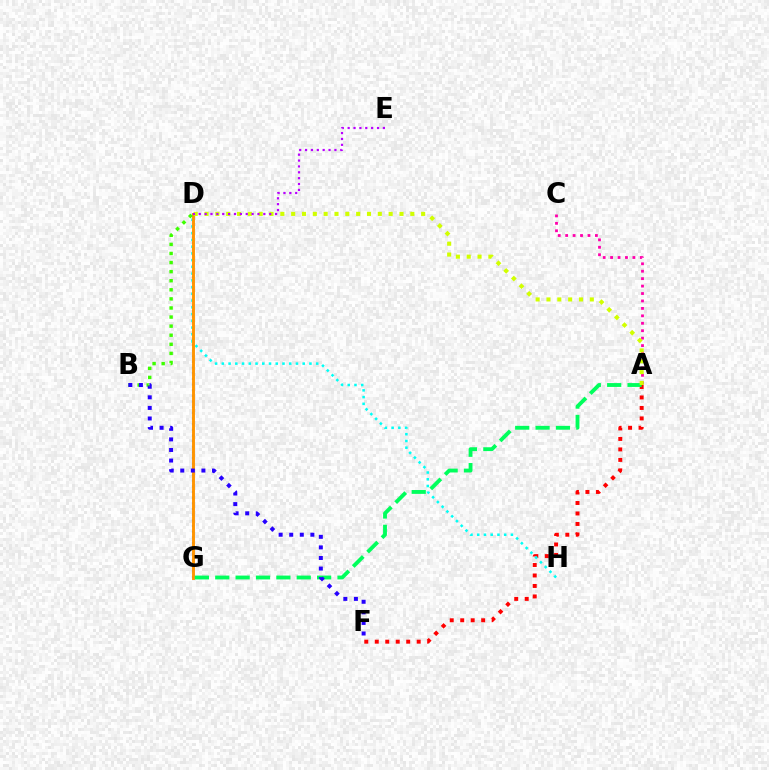{('D', 'G'): [{'color': '#0074ff', 'line_style': 'dotted', 'thickness': 1.54}, {'color': '#ff9400', 'line_style': 'solid', 'thickness': 2.09}], ('A', 'C'): [{'color': '#ff00ac', 'line_style': 'dotted', 'thickness': 2.02}], ('A', 'F'): [{'color': '#ff0000', 'line_style': 'dotted', 'thickness': 2.85}], ('D', 'H'): [{'color': '#00fff6', 'line_style': 'dotted', 'thickness': 1.83}], ('B', 'D'): [{'color': '#3dff00', 'line_style': 'dotted', 'thickness': 2.47}], ('A', 'G'): [{'color': '#00ff5c', 'line_style': 'dashed', 'thickness': 2.77}], ('A', 'D'): [{'color': '#d1ff00', 'line_style': 'dotted', 'thickness': 2.94}], ('B', 'F'): [{'color': '#2500ff', 'line_style': 'dotted', 'thickness': 2.87}], ('D', 'E'): [{'color': '#b900ff', 'line_style': 'dotted', 'thickness': 1.6}]}